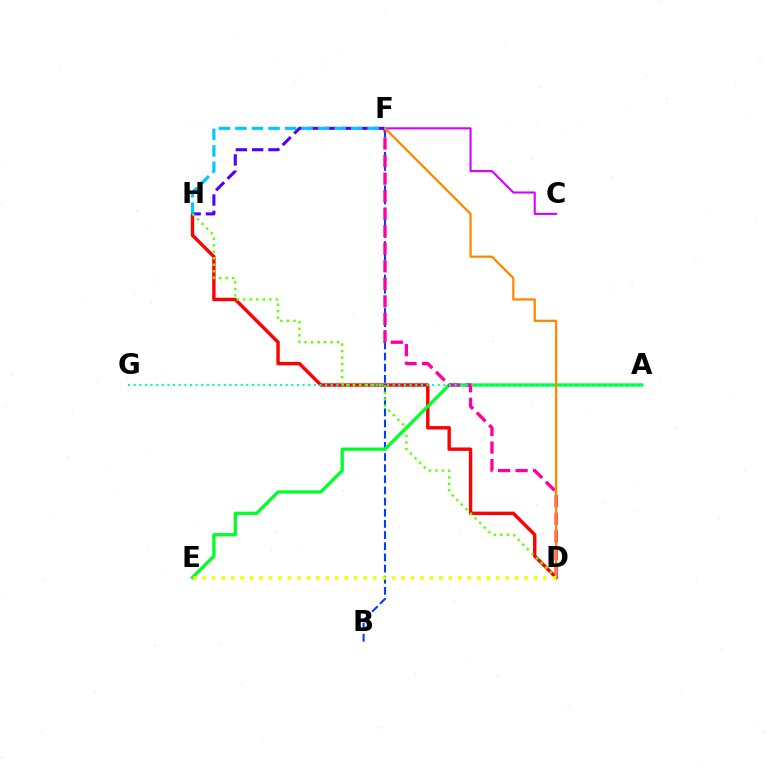{('B', 'F'): [{'color': '#003fff', 'line_style': 'dashed', 'thickness': 1.52}], ('D', 'H'): [{'color': '#ff0000', 'line_style': 'solid', 'thickness': 2.44}, {'color': '#66ff00', 'line_style': 'dotted', 'thickness': 1.77}], ('A', 'E'): [{'color': '#00ff27', 'line_style': 'solid', 'thickness': 2.36}], ('D', 'F'): [{'color': '#ff00a0', 'line_style': 'dashed', 'thickness': 2.38}, {'color': '#ff8800', 'line_style': 'solid', 'thickness': 1.65}], ('C', 'F'): [{'color': '#d600ff', 'line_style': 'solid', 'thickness': 1.51}], ('A', 'G'): [{'color': '#00ffaf', 'line_style': 'dotted', 'thickness': 1.53}], ('F', 'H'): [{'color': '#4f00ff', 'line_style': 'dashed', 'thickness': 2.22}, {'color': '#00c7ff', 'line_style': 'dashed', 'thickness': 2.25}], ('D', 'E'): [{'color': '#eeff00', 'line_style': 'dotted', 'thickness': 2.57}]}